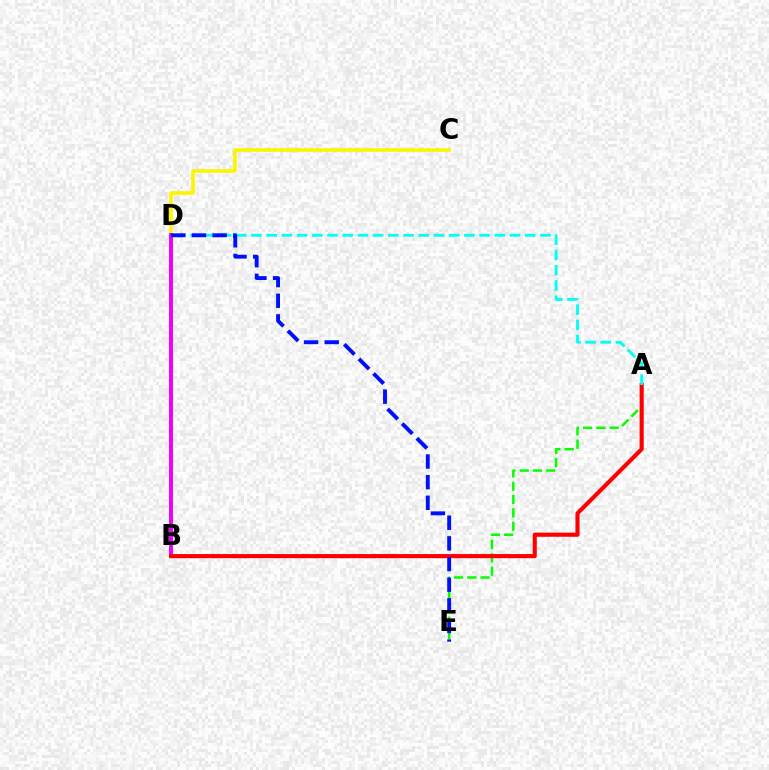{('A', 'E'): [{'color': '#08ff00', 'line_style': 'dashed', 'thickness': 1.8}], ('C', 'D'): [{'color': '#fcf500', 'line_style': 'solid', 'thickness': 2.6}], ('B', 'D'): [{'color': '#ee00ff', 'line_style': 'solid', 'thickness': 2.85}], ('A', 'B'): [{'color': '#ff0000', 'line_style': 'solid', 'thickness': 2.96}], ('A', 'D'): [{'color': '#00fff6', 'line_style': 'dashed', 'thickness': 2.07}], ('D', 'E'): [{'color': '#0010ff', 'line_style': 'dashed', 'thickness': 2.81}]}